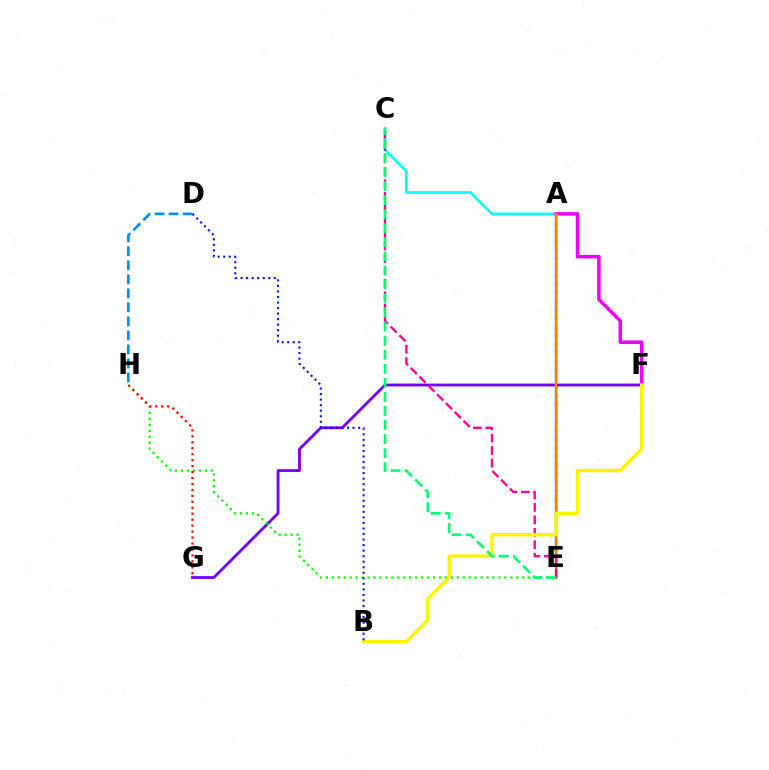{('C', 'E'): [{'color': '#00fff6', 'line_style': 'solid', 'thickness': 1.9}, {'color': '#ff0094', 'line_style': 'dashed', 'thickness': 1.69}, {'color': '#00ff74', 'line_style': 'dashed', 'thickness': 1.91}], ('A', 'F'): [{'color': '#ee00ff', 'line_style': 'solid', 'thickness': 2.54}], ('A', 'E'): [{'color': '#84ff00', 'line_style': 'dotted', 'thickness': 2.34}, {'color': '#ff7c00', 'line_style': 'solid', 'thickness': 1.69}], ('F', 'G'): [{'color': '#7200ff', 'line_style': 'solid', 'thickness': 2.03}], ('E', 'H'): [{'color': '#08ff00', 'line_style': 'dotted', 'thickness': 1.62}], ('B', 'F'): [{'color': '#fcf500', 'line_style': 'solid', 'thickness': 2.43}], ('D', 'H'): [{'color': '#008cff', 'line_style': 'dashed', 'thickness': 1.9}], ('G', 'H'): [{'color': '#ff0000', 'line_style': 'dotted', 'thickness': 1.62}], ('B', 'D'): [{'color': '#0010ff', 'line_style': 'dotted', 'thickness': 1.5}]}